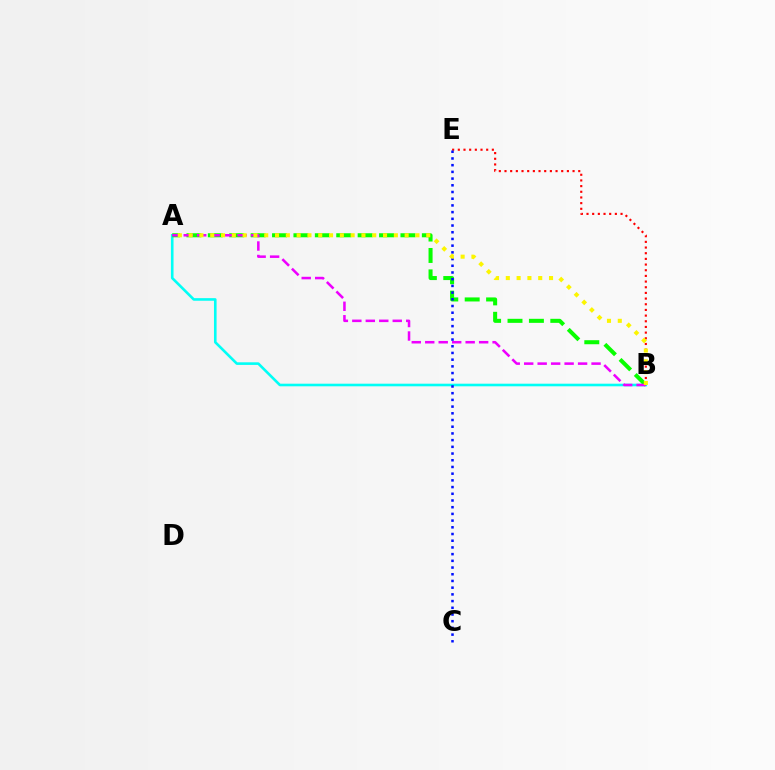{('B', 'E'): [{'color': '#ff0000', 'line_style': 'dotted', 'thickness': 1.54}], ('A', 'B'): [{'color': '#00fff6', 'line_style': 'solid', 'thickness': 1.88}, {'color': '#08ff00', 'line_style': 'dashed', 'thickness': 2.91}, {'color': '#ee00ff', 'line_style': 'dashed', 'thickness': 1.83}, {'color': '#fcf500', 'line_style': 'dotted', 'thickness': 2.93}], ('C', 'E'): [{'color': '#0010ff', 'line_style': 'dotted', 'thickness': 1.82}]}